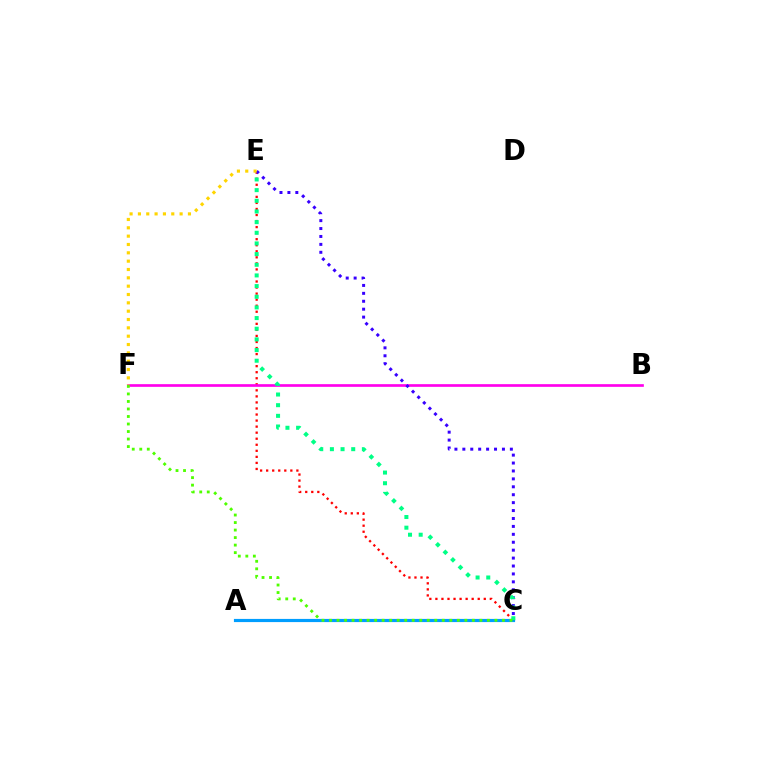{('C', 'E'): [{'color': '#ff0000', 'line_style': 'dotted', 'thickness': 1.64}, {'color': '#3700ff', 'line_style': 'dotted', 'thickness': 2.15}, {'color': '#00ff86', 'line_style': 'dotted', 'thickness': 2.9}], ('B', 'F'): [{'color': '#ff00ed', 'line_style': 'solid', 'thickness': 1.93}], ('A', 'C'): [{'color': '#009eff', 'line_style': 'solid', 'thickness': 2.29}], ('E', 'F'): [{'color': '#ffd500', 'line_style': 'dotted', 'thickness': 2.27}], ('C', 'F'): [{'color': '#4fff00', 'line_style': 'dotted', 'thickness': 2.04}]}